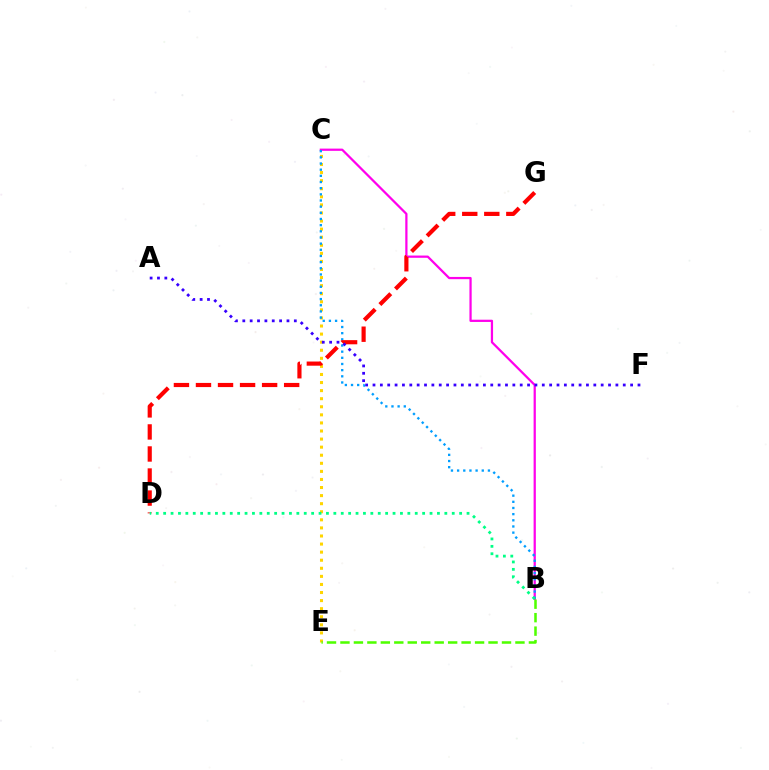{('C', 'E'): [{'color': '#ffd500', 'line_style': 'dotted', 'thickness': 2.19}], ('B', 'C'): [{'color': '#ff00ed', 'line_style': 'solid', 'thickness': 1.61}, {'color': '#009eff', 'line_style': 'dotted', 'thickness': 1.67}], ('D', 'G'): [{'color': '#ff0000', 'line_style': 'dashed', 'thickness': 2.99}], ('B', 'E'): [{'color': '#4fff00', 'line_style': 'dashed', 'thickness': 1.83}], ('B', 'D'): [{'color': '#00ff86', 'line_style': 'dotted', 'thickness': 2.01}], ('A', 'F'): [{'color': '#3700ff', 'line_style': 'dotted', 'thickness': 2.0}]}